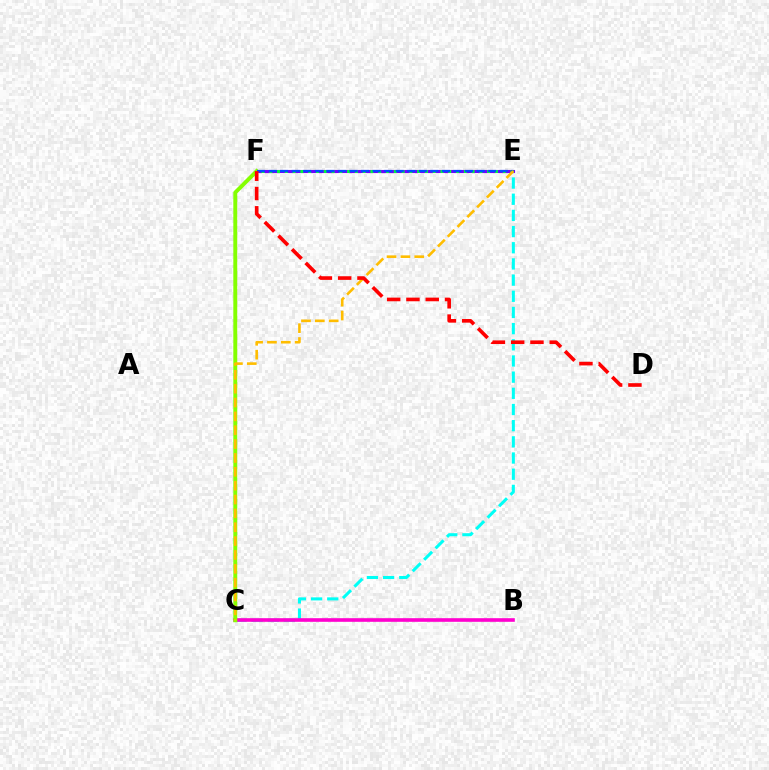{('C', 'E'): [{'color': '#00fff6', 'line_style': 'dashed', 'thickness': 2.2}, {'color': '#ffbd00', 'line_style': 'dashed', 'thickness': 1.88}], ('B', 'C'): [{'color': '#ff00cf', 'line_style': 'solid', 'thickness': 2.61}], ('E', 'F'): [{'color': '#7200ff', 'line_style': 'solid', 'thickness': 2.23}, {'color': '#00ff39', 'line_style': 'dotted', 'thickness': 2.11}, {'color': '#004bff', 'line_style': 'dashed', 'thickness': 1.57}], ('C', 'F'): [{'color': '#84ff00', 'line_style': 'solid', 'thickness': 2.83}], ('D', 'F'): [{'color': '#ff0000', 'line_style': 'dashed', 'thickness': 2.62}]}